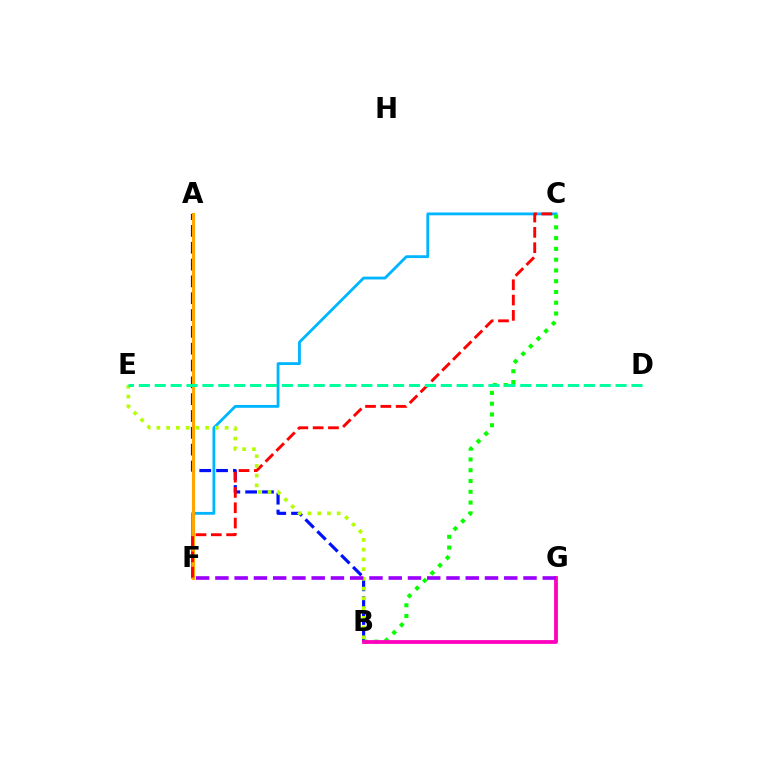{('C', 'F'): [{'color': '#00b5ff', 'line_style': 'solid', 'thickness': 2.04}, {'color': '#ff0000', 'line_style': 'dashed', 'thickness': 2.08}], ('A', 'B'): [{'color': '#0010ff', 'line_style': 'dashed', 'thickness': 2.29}], ('A', 'F'): [{'color': '#ffa500', 'line_style': 'solid', 'thickness': 2.24}], ('B', 'C'): [{'color': '#08ff00', 'line_style': 'dotted', 'thickness': 2.93}], ('B', 'G'): [{'color': '#ff00bd', 'line_style': 'solid', 'thickness': 2.72}], ('B', 'E'): [{'color': '#b3ff00', 'line_style': 'dotted', 'thickness': 2.65}], ('F', 'G'): [{'color': '#9b00ff', 'line_style': 'dashed', 'thickness': 2.62}], ('D', 'E'): [{'color': '#00ff9d', 'line_style': 'dashed', 'thickness': 2.16}]}